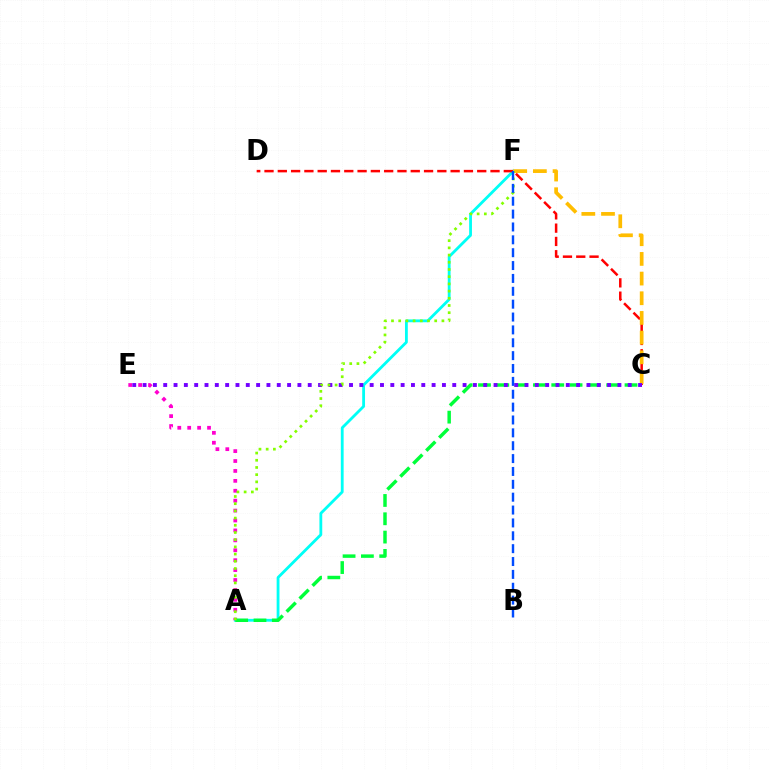{('A', 'F'): [{'color': '#00fff6', 'line_style': 'solid', 'thickness': 2.03}, {'color': '#84ff00', 'line_style': 'dotted', 'thickness': 1.96}], ('C', 'D'): [{'color': '#ff0000', 'line_style': 'dashed', 'thickness': 1.81}], ('A', 'E'): [{'color': '#ff00cf', 'line_style': 'dotted', 'thickness': 2.69}], ('A', 'C'): [{'color': '#00ff39', 'line_style': 'dashed', 'thickness': 2.49}], ('C', 'F'): [{'color': '#ffbd00', 'line_style': 'dashed', 'thickness': 2.67}], ('C', 'E'): [{'color': '#7200ff', 'line_style': 'dotted', 'thickness': 2.8}], ('B', 'F'): [{'color': '#004bff', 'line_style': 'dashed', 'thickness': 1.75}]}